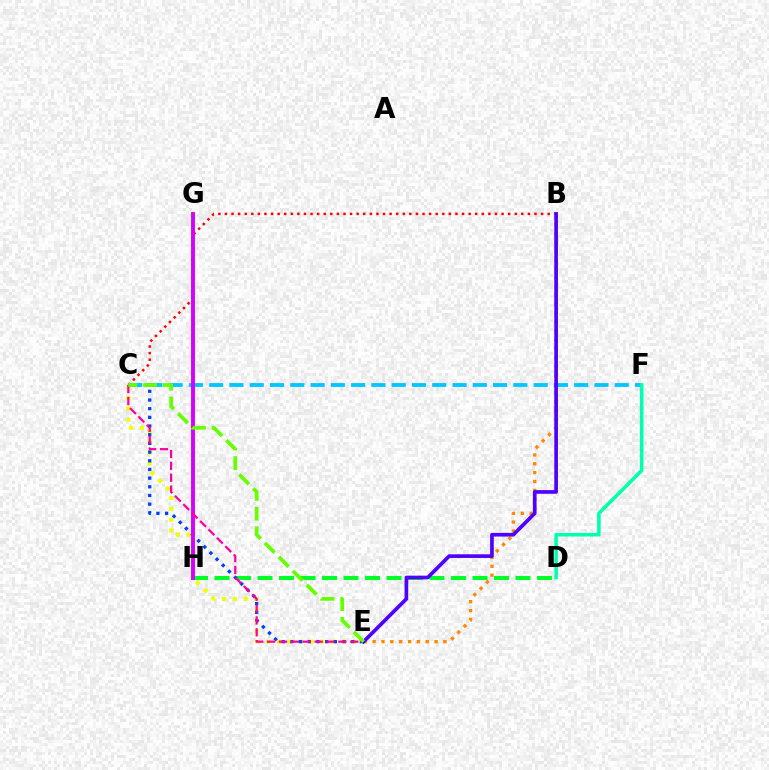{('D', 'H'): [{'color': '#00ff27', 'line_style': 'dashed', 'thickness': 2.92}], ('C', 'E'): [{'color': '#eeff00', 'line_style': 'dotted', 'thickness': 2.95}, {'color': '#003fff', 'line_style': 'dotted', 'thickness': 2.36}, {'color': '#ff00a0', 'line_style': 'dashed', 'thickness': 1.61}, {'color': '#66ff00', 'line_style': 'dashed', 'thickness': 2.69}], ('B', 'C'): [{'color': '#ff0000', 'line_style': 'dotted', 'thickness': 1.79}], ('B', 'E'): [{'color': '#ff8800', 'line_style': 'dotted', 'thickness': 2.4}, {'color': '#4f00ff', 'line_style': 'solid', 'thickness': 2.64}], ('C', 'F'): [{'color': '#00c7ff', 'line_style': 'dashed', 'thickness': 2.75}], ('G', 'H'): [{'color': '#d600ff', 'line_style': 'solid', 'thickness': 2.81}], ('D', 'F'): [{'color': '#00ffaf', 'line_style': 'solid', 'thickness': 2.55}]}